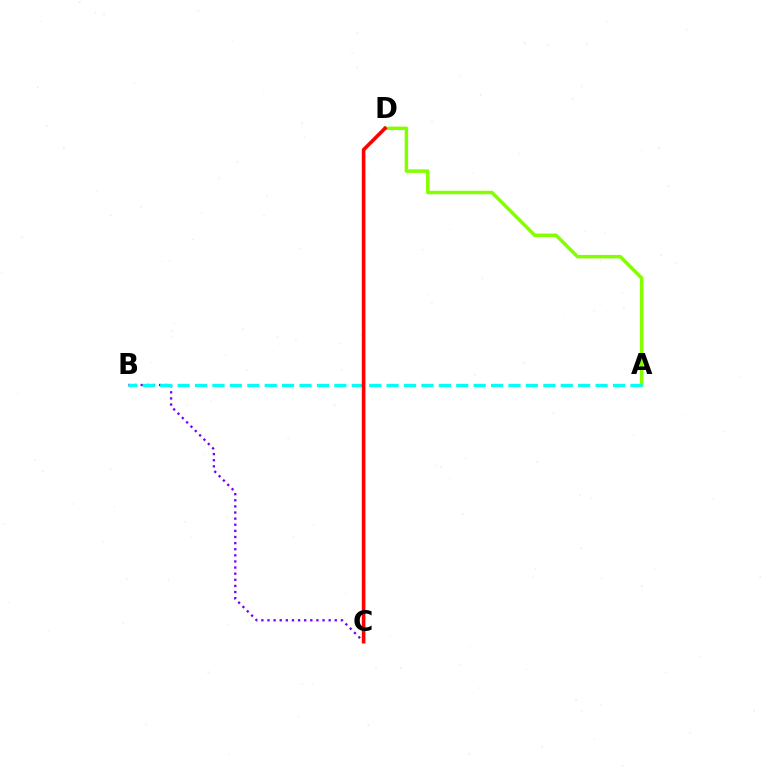{('B', 'C'): [{'color': '#7200ff', 'line_style': 'dotted', 'thickness': 1.66}], ('A', 'D'): [{'color': '#84ff00', 'line_style': 'solid', 'thickness': 2.52}], ('A', 'B'): [{'color': '#00fff6', 'line_style': 'dashed', 'thickness': 2.37}], ('C', 'D'): [{'color': '#ff0000', 'line_style': 'solid', 'thickness': 2.59}]}